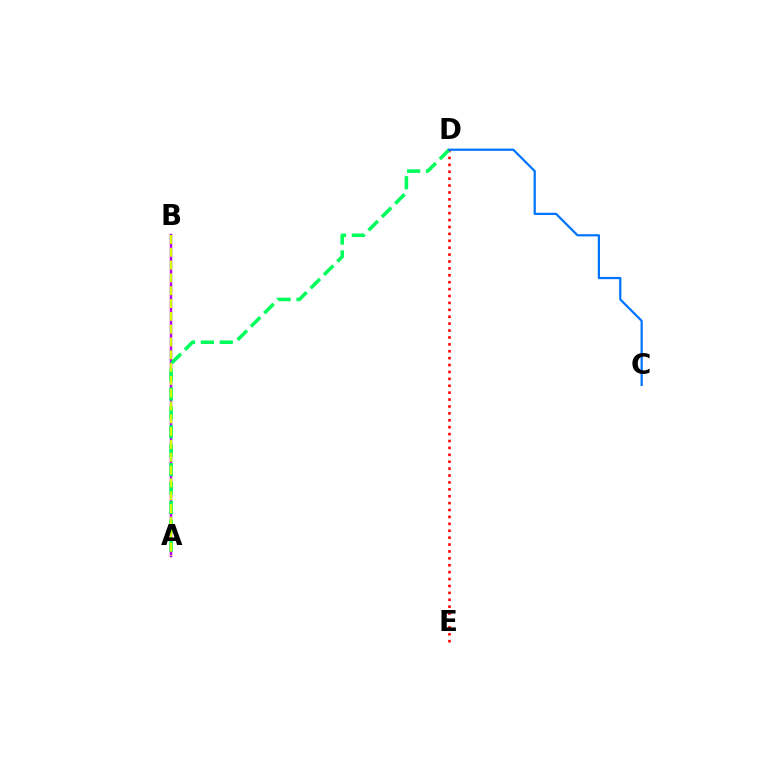{('D', 'E'): [{'color': '#ff0000', 'line_style': 'dotted', 'thickness': 1.88}], ('A', 'B'): [{'color': '#b900ff', 'line_style': 'solid', 'thickness': 1.78}, {'color': '#d1ff00', 'line_style': 'dashed', 'thickness': 1.74}], ('A', 'D'): [{'color': '#00ff5c', 'line_style': 'dashed', 'thickness': 2.57}], ('C', 'D'): [{'color': '#0074ff', 'line_style': 'solid', 'thickness': 1.6}]}